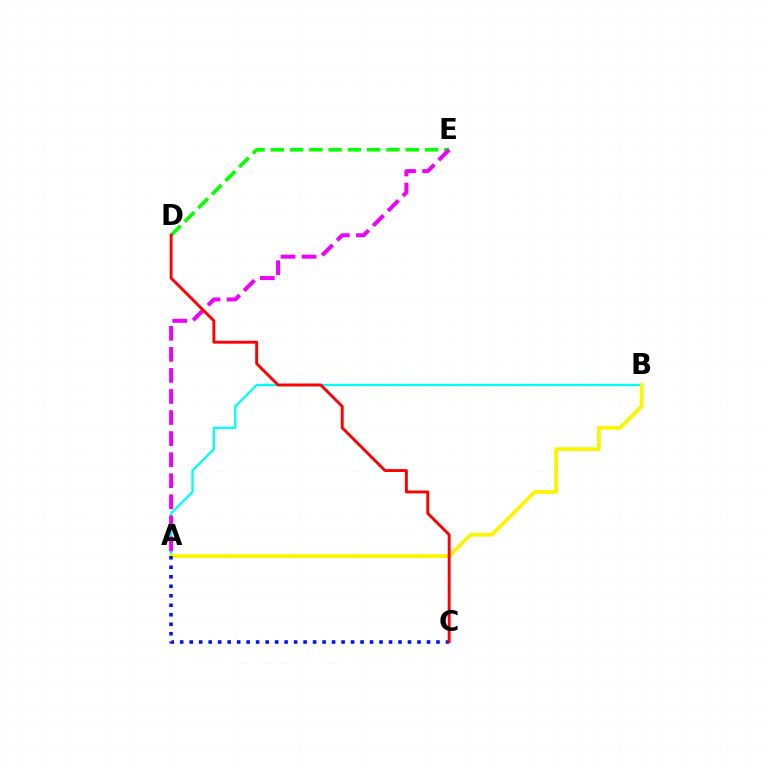{('D', 'E'): [{'color': '#08ff00', 'line_style': 'dashed', 'thickness': 2.62}], ('A', 'B'): [{'color': '#00fff6', 'line_style': 'solid', 'thickness': 1.66}, {'color': '#fcf500', 'line_style': 'solid', 'thickness': 2.72}], ('A', 'C'): [{'color': '#0010ff', 'line_style': 'dotted', 'thickness': 2.58}], ('A', 'E'): [{'color': '#ee00ff', 'line_style': 'dashed', 'thickness': 2.86}], ('C', 'D'): [{'color': '#ff0000', 'line_style': 'solid', 'thickness': 2.09}]}